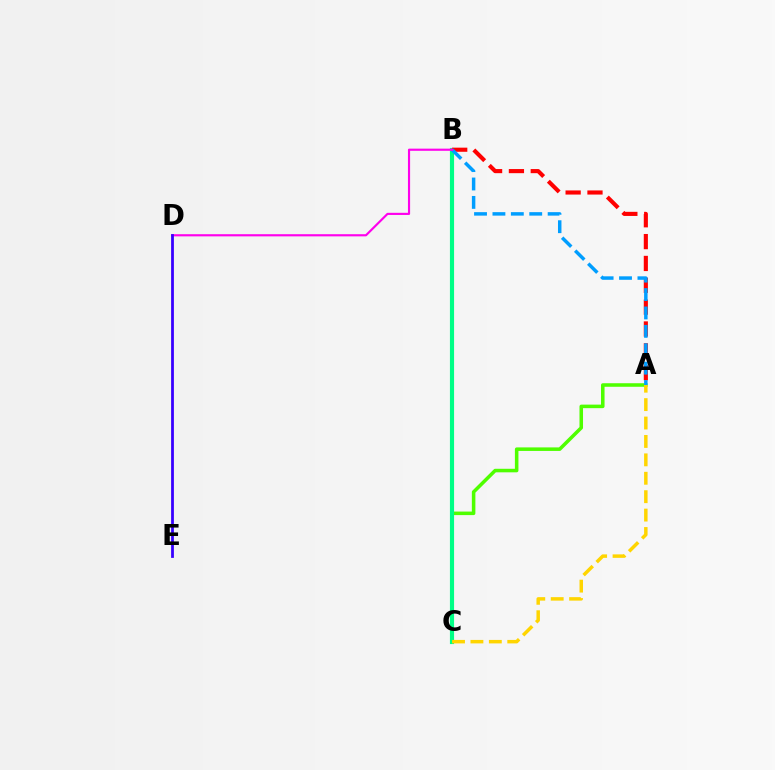{('A', 'C'): [{'color': '#4fff00', 'line_style': 'solid', 'thickness': 2.55}, {'color': '#ffd500', 'line_style': 'dashed', 'thickness': 2.5}], ('B', 'C'): [{'color': '#00ff86', 'line_style': 'solid', 'thickness': 2.98}], ('A', 'B'): [{'color': '#ff0000', 'line_style': 'dashed', 'thickness': 2.97}, {'color': '#009eff', 'line_style': 'dashed', 'thickness': 2.5}], ('B', 'D'): [{'color': '#ff00ed', 'line_style': 'solid', 'thickness': 1.55}], ('D', 'E'): [{'color': '#3700ff', 'line_style': 'solid', 'thickness': 2.0}]}